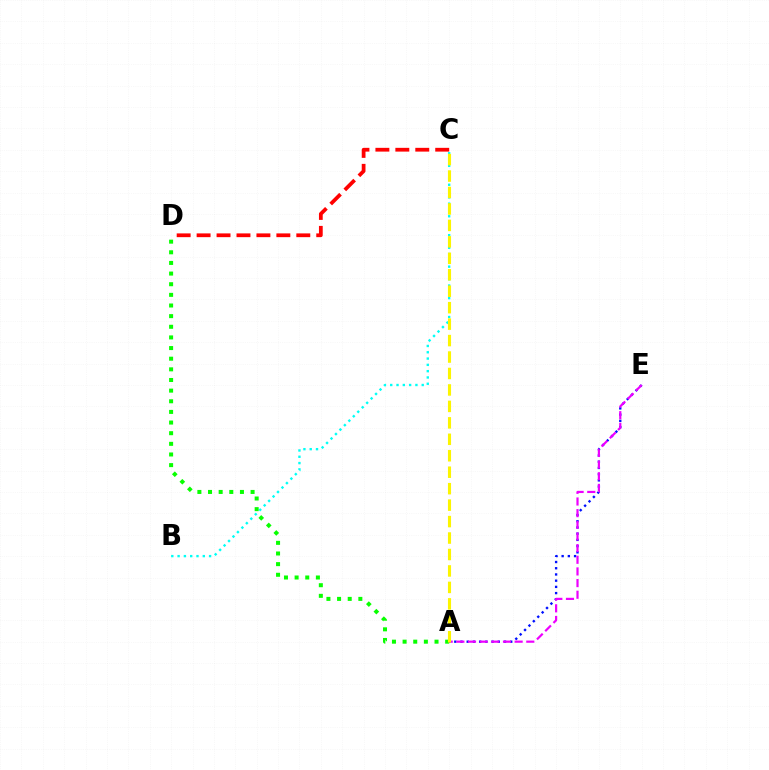{('B', 'C'): [{'color': '#00fff6', 'line_style': 'dotted', 'thickness': 1.71}], ('A', 'E'): [{'color': '#0010ff', 'line_style': 'dotted', 'thickness': 1.69}, {'color': '#ee00ff', 'line_style': 'dashed', 'thickness': 1.58}], ('A', 'D'): [{'color': '#08ff00', 'line_style': 'dotted', 'thickness': 2.89}], ('C', 'D'): [{'color': '#ff0000', 'line_style': 'dashed', 'thickness': 2.71}], ('A', 'C'): [{'color': '#fcf500', 'line_style': 'dashed', 'thickness': 2.24}]}